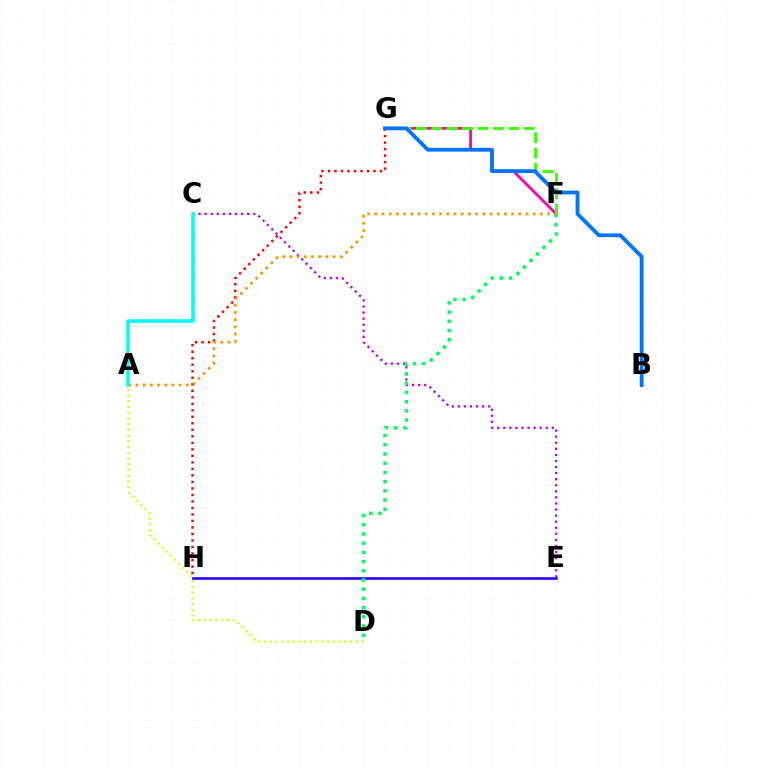{('A', 'D'): [{'color': '#d1ff00', 'line_style': 'dotted', 'thickness': 1.56}], ('F', 'G'): [{'color': '#ff00ac', 'line_style': 'solid', 'thickness': 2.01}, {'color': '#3dff00', 'line_style': 'dashed', 'thickness': 2.09}], ('E', 'H'): [{'color': '#2500ff', 'line_style': 'solid', 'thickness': 1.89}], ('G', 'H'): [{'color': '#ff0000', 'line_style': 'dotted', 'thickness': 1.77}], ('C', 'E'): [{'color': '#b900ff', 'line_style': 'dotted', 'thickness': 1.65}], ('B', 'G'): [{'color': '#0074ff', 'line_style': 'solid', 'thickness': 2.72}], ('D', 'F'): [{'color': '#00ff5c', 'line_style': 'dotted', 'thickness': 2.5}], ('A', 'F'): [{'color': '#ff9400', 'line_style': 'dotted', 'thickness': 1.96}], ('A', 'C'): [{'color': '#00fff6', 'line_style': 'solid', 'thickness': 2.58}]}